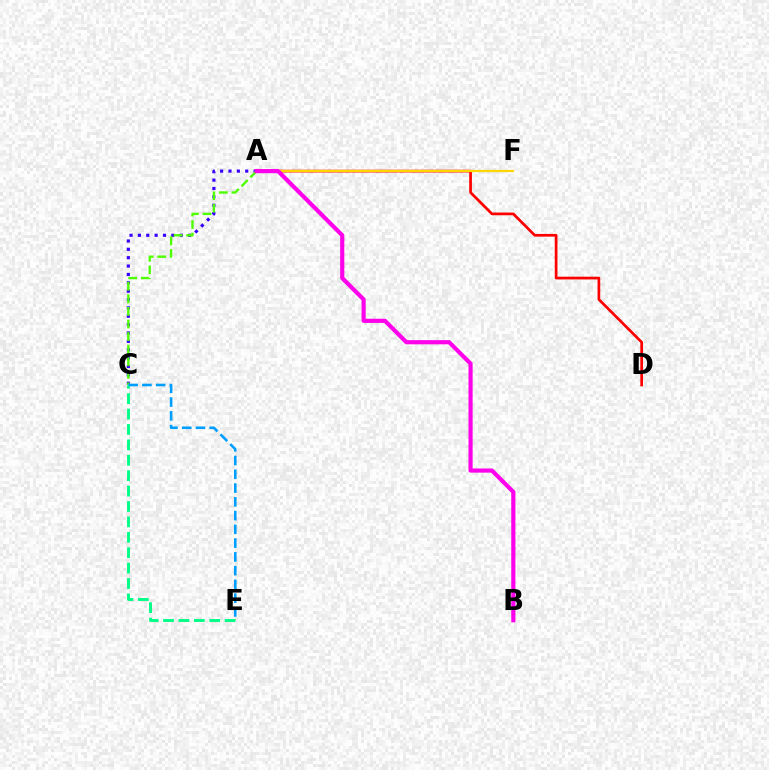{('A', 'D'): [{'color': '#ff0000', 'line_style': 'solid', 'thickness': 1.95}], ('A', 'F'): [{'color': '#ffd500', 'line_style': 'solid', 'thickness': 1.57}], ('A', 'C'): [{'color': '#3700ff', 'line_style': 'dotted', 'thickness': 2.27}, {'color': '#4fff00', 'line_style': 'dashed', 'thickness': 1.71}], ('A', 'B'): [{'color': '#ff00ed', 'line_style': 'solid', 'thickness': 2.99}], ('C', 'E'): [{'color': '#00ff86', 'line_style': 'dashed', 'thickness': 2.09}, {'color': '#009eff', 'line_style': 'dashed', 'thickness': 1.87}]}